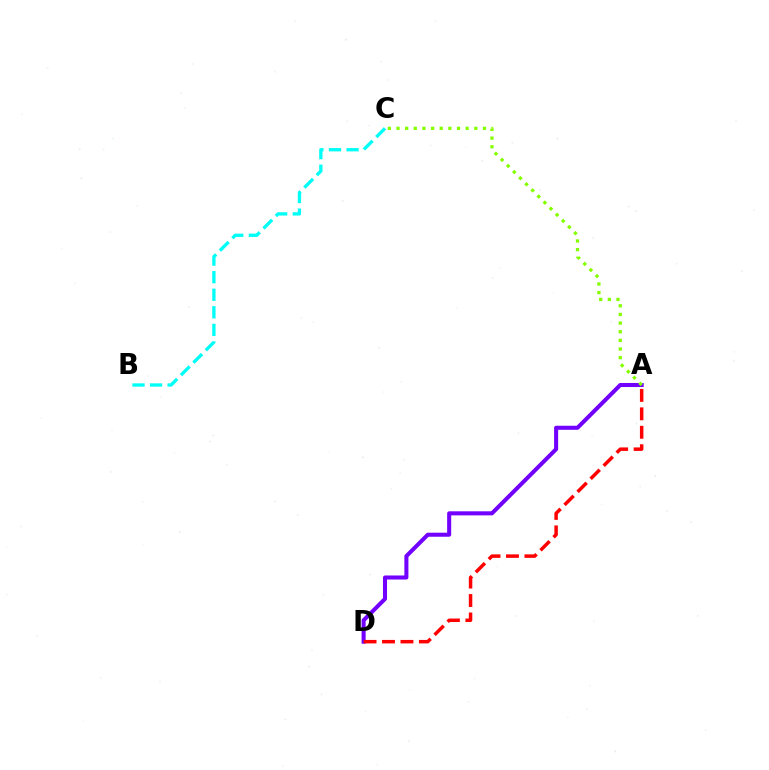{('B', 'C'): [{'color': '#00fff6', 'line_style': 'dashed', 'thickness': 2.39}], ('A', 'D'): [{'color': '#7200ff', 'line_style': 'solid', 'thickness': 2.91}, {'color': '#ff0000', 'line_style': 'dashed', 'thickness': 2.51}], ('A', 'C'): [{'color': '#84ff00', 'line_style': 'dotted', 'thickness': 2.35}]}